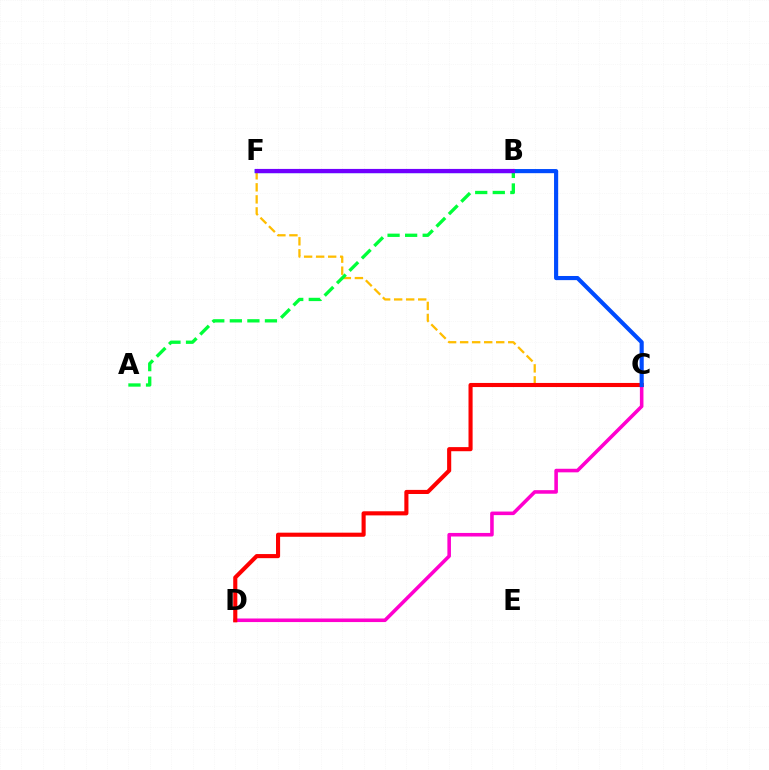{('C', 'D'): [{'color': '#ff00cf', 'line_style': 'solid', 'thickness': 2.57}, {'color': '#ff0000', 'line_style': 'solid', 'thickness': 2.95}], ('C', 'F'): [{'color': '#ffbd00', 'line_style': 'dashed', 'thickness': 1.63}, {'color': '#004bff', 'line_style': 'solid', 'thickness': 2.98}], ('B', 'F'): [{'color': '#00fff6', 'line_style': 'dashed', 'thickness': 2.78}, {'color': '#84ff00', 'line_style': 'dashed', 'thickness': 2.66}, {'color': '#7200ff', 'line_style': 'solid', 'thickness': 2.99}], ('A', 'B'): [{'color': '#00ff39', 'line_style': 'dashed', 'thickness': 2.39}]}